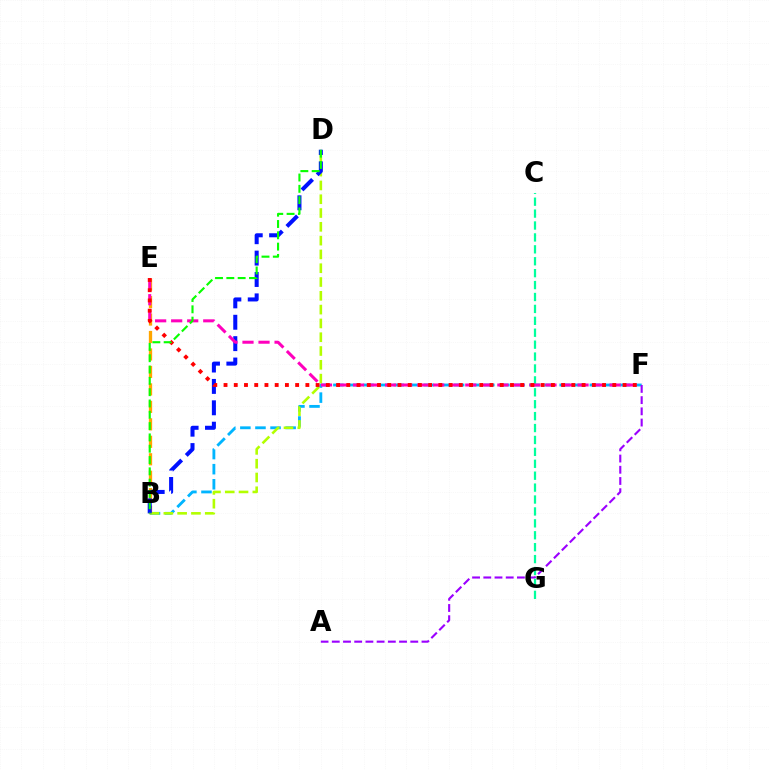{('B', 'F'): [{'color': '#00b5ff', 'line_style': 'dashed', 'thickness': 2.05}], ('A', 'F'): [{'color': '#9b00ff', 'line_style': 'dashed', 'thickness': 1.52}], ('C', 'G'): [{'color': '#00ff9d', 'line_style': 'dashed', 'thickness': 1.62}], ('B', 'E'): [{'color': '#ffa500', 'line_style': 'dashed', 'thickness': 2.37}], ('B', 'D'): [{'color': '#b3ff00', 'line_style': 'dashed', 'thickness': 1.87}, {'color': '#0010ff', 'line_style': 'dashed', 'thickness': 2.91}, {'color': '#08ff00', 'line_style': 'dashed', 'thickness': 1.54}], ('E', 'F'): [{'color': '#ff00bd', 'line_style': 'dashed', 'thickness': 2.18}, {'color': '#ff0000', 'line_style': 'dotted', 'thickness': 2.78}]}